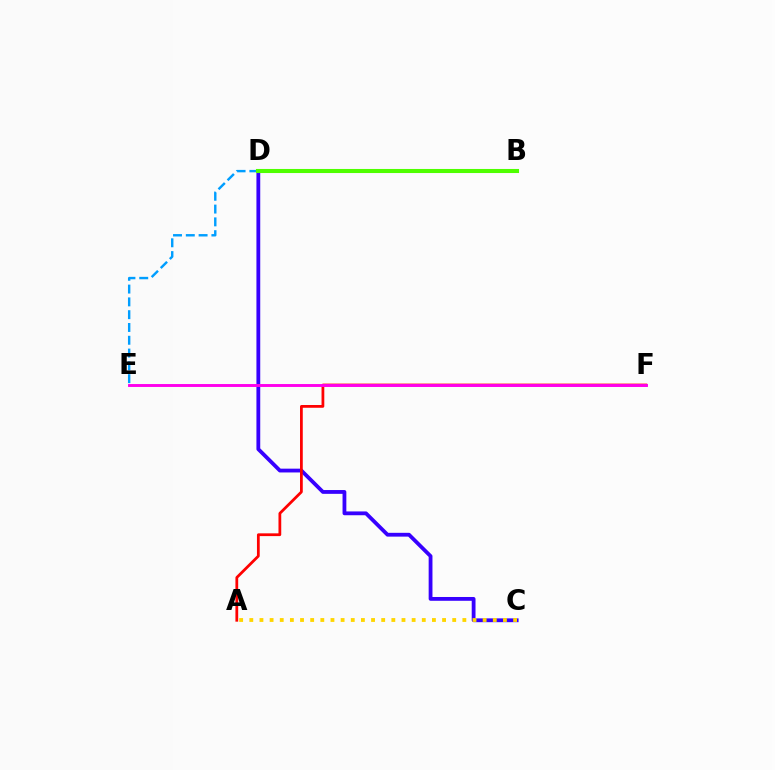{('D', 'E'): [{'color': '#009eff', 'line_style': 'dashed', 'thickness': 1.74}], ('B', 'D'): [{'color': '#00ff86', 'line_style': 'dotted', 'thickness': 1.73}, {'color': '#4fff00', 'line_style': 'solid', 'thickness': 2.93}], ('C', 'D'): [{'color': '#3700ff', 'line_style': 'solid', 'thickness': 2.74}], ('A', 'C'): [{'color': '#ffd500', 'line_style': 'dotted', 'thickness': 2.76}], ('A', 'F'): [{'color': '#ff0000', 'line_style': 'solid', 'thickness': 1.99}], ('E', 'F'): [{'color': '#ff00ed', 'line_style': 'solid', 'thickness': 2.1}]}